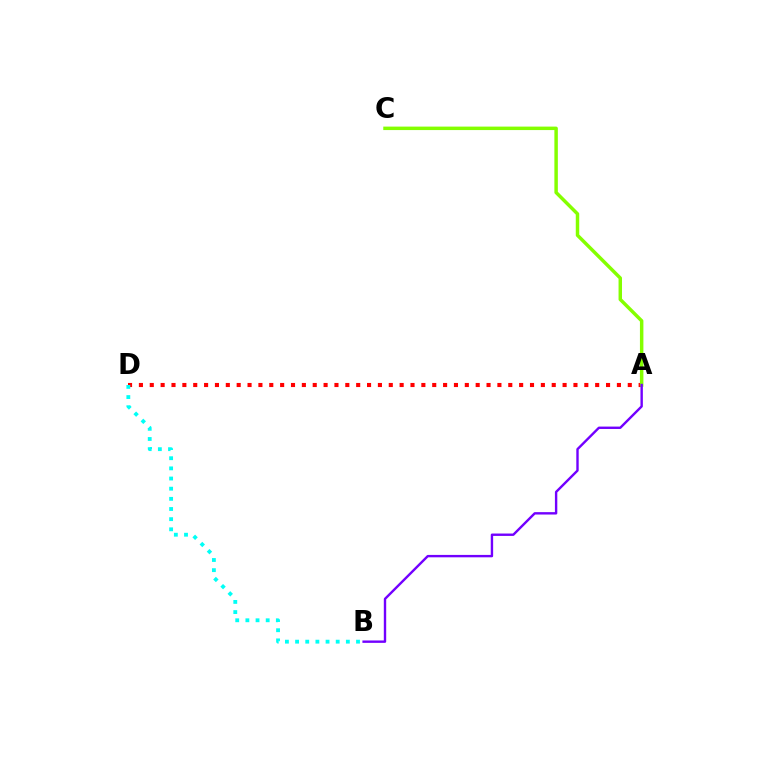{('A', 'D'): [{'color': '#ff0000', 'line_style': 'dotted', 'thickness': 2.95}], ('B', 'D'): [{'color': '#00fff6', 'line_style': 'dotted', 'thickness': 2.76}], ('A', 'C'): [{'color': '#84ff00', 'line_style': 'solid', 'thickness': 2.49}], ('A', 'B'): [{'color': '#7200ff', 'line_style': 'solid', 'thickness': 1.72}]}